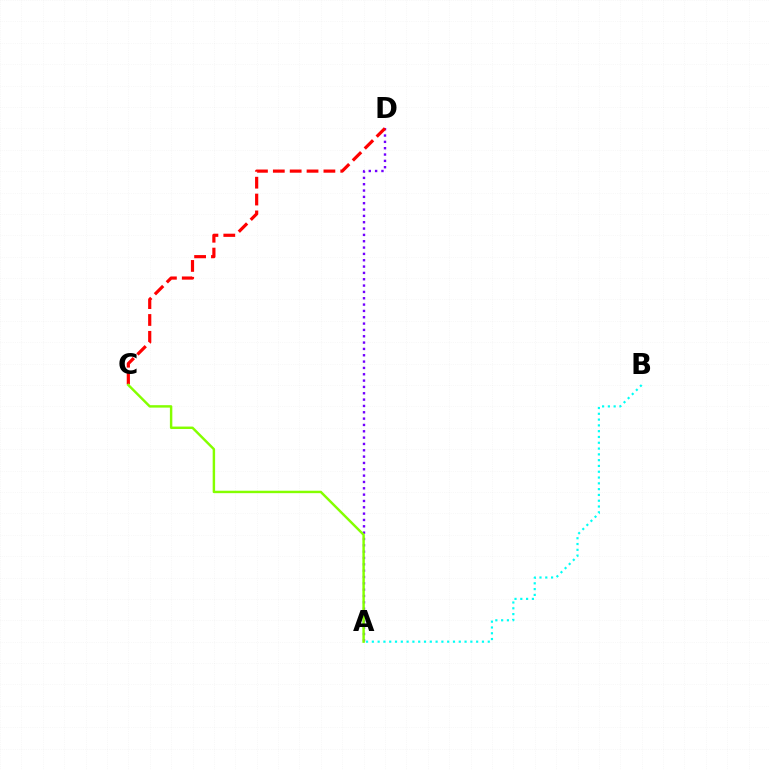{('A', 'D'): [{'color': '#7200ff', 'line_style': 'dotted', 'thickness': 1.72}], ('C', 'D'): [{'color': '#ff0000', 'line_style': 'dashed', 'thickness': 2.29}], ('A', 'C'): [{'color': '#84ff00', 'line_style': 'solid', 'thickness': 1.76}], ('A', 'B'): [{'color': '#00fff6', 'line_style': 'dotted', 'thickness': 1.57}]}